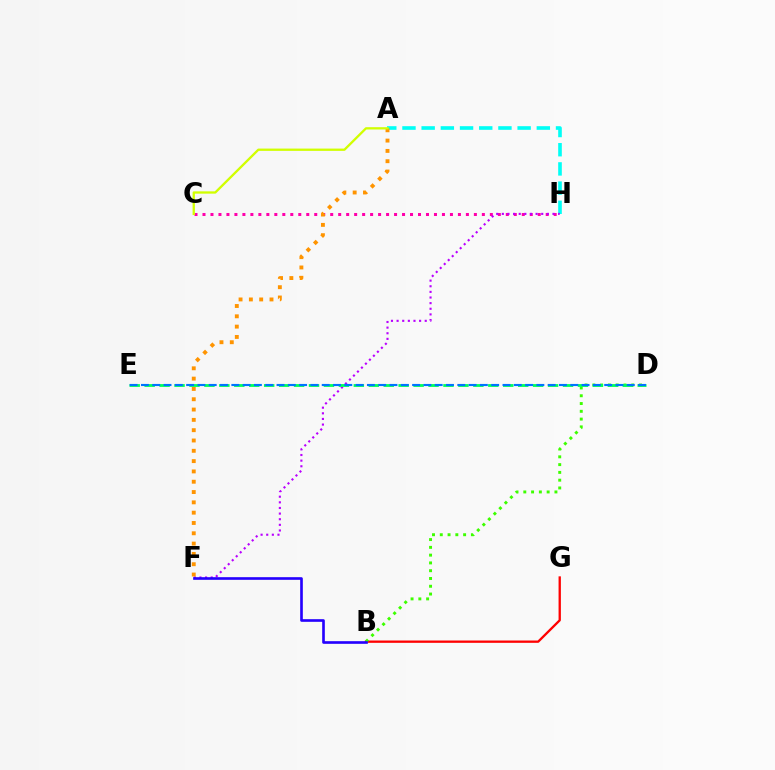{('A', 'H'): [{'color': '#00fff6', 'line_style': 'dashed', 'thickness': 2.61}], ('B', 'G'): [{'color': '#ff0000', 'line_style': 'solid', 'thickness': 1.66}], ('C', 'H'): [{'color': '#ff00ac', 'line_style': 'dotted', 'thickness': 2.17}], ('B', 'D'): [{'color': '#3dff00', 'line_style': 'dotted', 'thickness': 2.11}], ('F', 'H'): [{'color': '#b900ff', 'line_style': 'dotted', 'thickness': 1.53}], ('B', 'F'): [{'color': '#2500ff', 'line_style': 'solid', 'thickness': 1.9}], ('D', 'E'): [{'color': '#00ff5c', 'line_style': 'dashed', 'thickness': 2.03}, {'color': '#0074ff', 'line_style': 'dashed', 'thickness': 1.53}], ('A', 'F'): [{'color': '#ff9400', 'line_style': 'dotted', 'thickness': 2.8}], ('A', 'C'): [{'color': '#d1ff00', 'line_style': 'solid', 'thickness': 1.66}]}